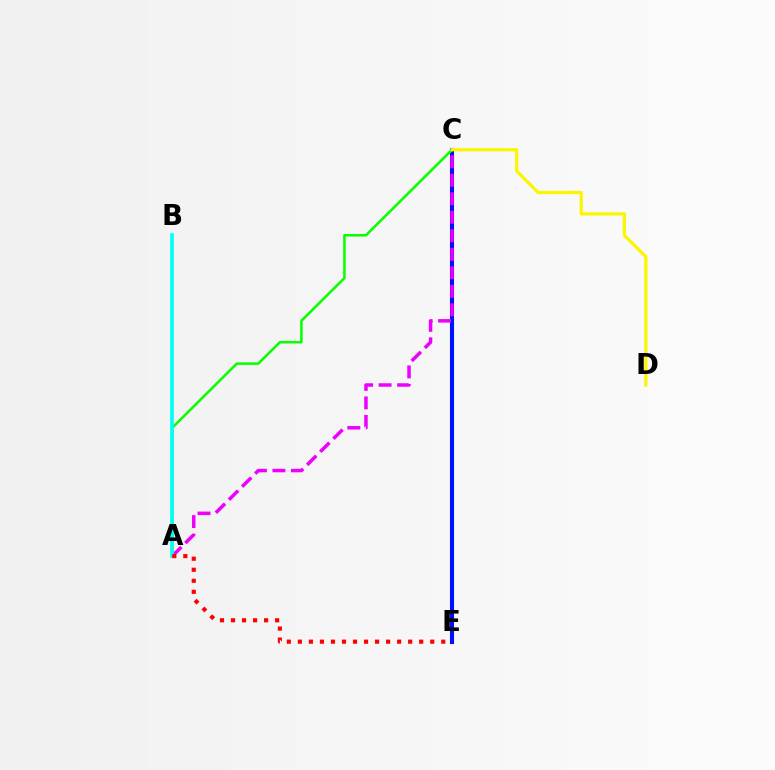{('C', 'E'): [{'color': '#0010ff', 'line_style': 'solid', 'thickness': 2.94}], ('A', 'C'): [{'color': '#ee00ff', 'line_style': 'dashed', 'thickness': 2.51}, {'color': '#08ff00', 'line_style': 'solid', 'thickness': 1.83}], ('A', 'B'): [{'color': '#00fff6', 'line_style': 'solid', 'thickness': 2.62}], ('A', 'E'): [{'color': '#ff0000', 'line_style': 'dotted', 'thickness': 3.0}], ('C', 'D'): [{'color': '#fcf500', 'line_style': 'solid', 'thickness': 2.33}]}